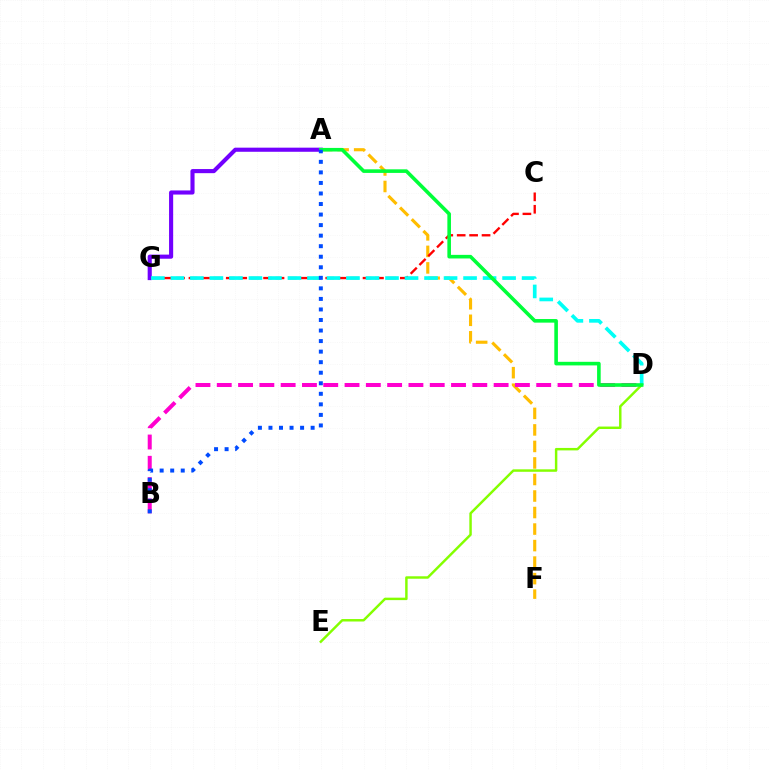{('A', 'G'): [{'color': '#7200ff', 'line_style': 'solid', 'thickness': 2.96}], ('A', 'F'): [{'color': '#ffbd00', 'line_style': 'dashed', 'thickness': 2.24}], ('D', 'E'): [{'color': '#84ff00', 'line_style': 'solid', 'thickness': 1.77}], ('C', 'G'): [{'color': '#ff0000', 'line_style': 'dashed', 'thickness': 1.69}], ('D', 'G'): [{'color': '#00fff6', 'line_style': 'dashed', 'thickness': 2.65}], ('B', 'D'): [{'color': '#ff00cf', 'line_style': 'dashed', 'thickness': 2.89}], ('A', 'D'): [{'color': '#00ff39', 'line_style': 'solid', 'thickness': 2.59}], ('A', 'B'): [{'color': '#004bff', 'line_style': 'dotted', 'thickness': 2.86}]}